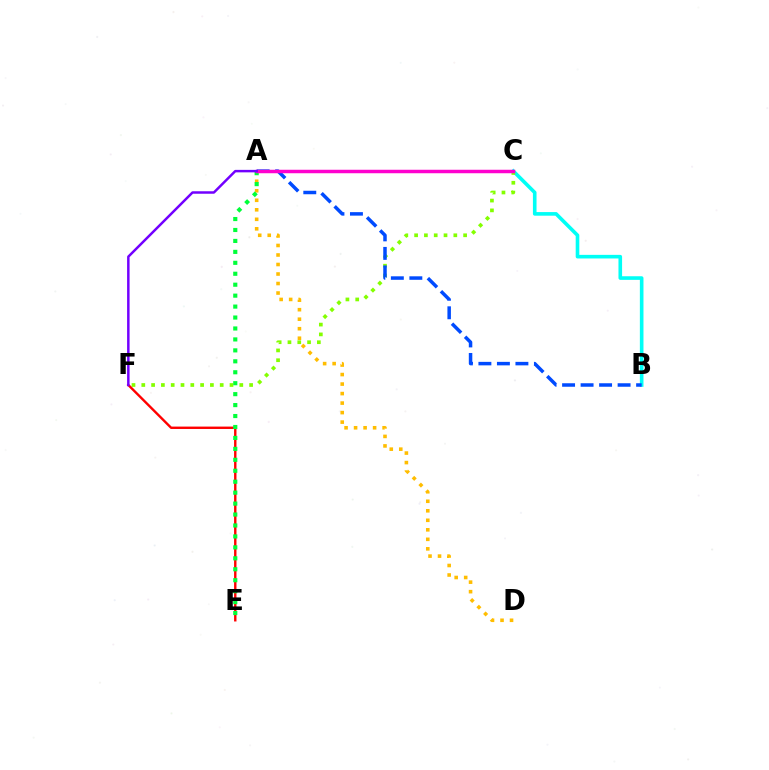{('B', 'C'): [{'color': '#00fff6', 'line_style': 'solid', 'thickness': 2.6}], ('C', 'F'): [{'color': '#84ff00', 'line_style': 'dotted', 'thickness': 2.66}], ('A', 'D'): [{'color': '#ffbd00', 'line_style': 'dotted', 'thickness': 2.58}], ('A', 'B'): [{'color': '#004bff', 'line_style': 'dashed', 'thickness': 2.51}], ('E', 'F'): [{'color': '#ff0000', 'line_style': 'solid', 'thickness': 1.72}], ('A', 'E'): [{'color': '#00ff39', 'line_style': 'dotted', 'thickness': 2.97}], ('A', 'C'): [{'color': '#ff00cf', 'line_style': 'solid', 'thickness': 2.51}], ('A', 'F'): [{'color': '#7200ff', 'line_style': 'solid', 'thickness': 1.79}]}